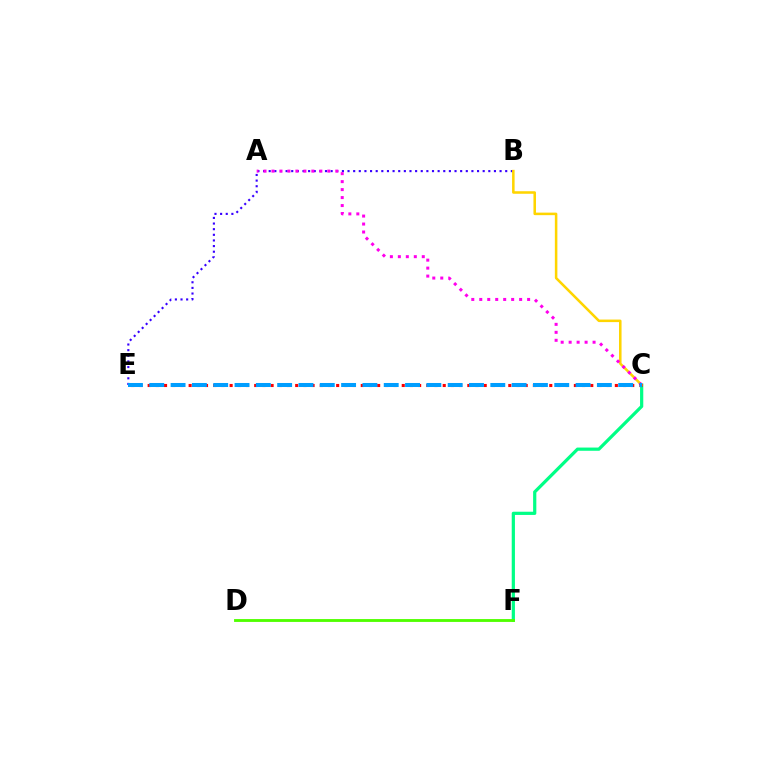{('C', 'F'): [{'color': '#00ff86', 'line_style': 'solid', 'thickness': 2.32}], ('B', 'E'): [{'color': '#3700ff', 'line_style': 'dotted', 'thickness': 1.53}], ('B', 'C'): [{'color': '#ffd500', 'line_style': 'solid', 'thickness': 1.83}], ('A', 'C'): [{'color': '#ff00ed', 'line_style': 'dotted', 'thickness': 2.17}], ('C', 'E'): [{'color': '#ff0000', 'line_style': 'dotted', 'thickness': 2.23}, {'color': '#009eff', 'line_style': 'dashed', 'thickness': 2.9}], ('D', 'F'): [{'color': '#4fff00', 'line_style': 'solid', 'thickness': 2.05}]}